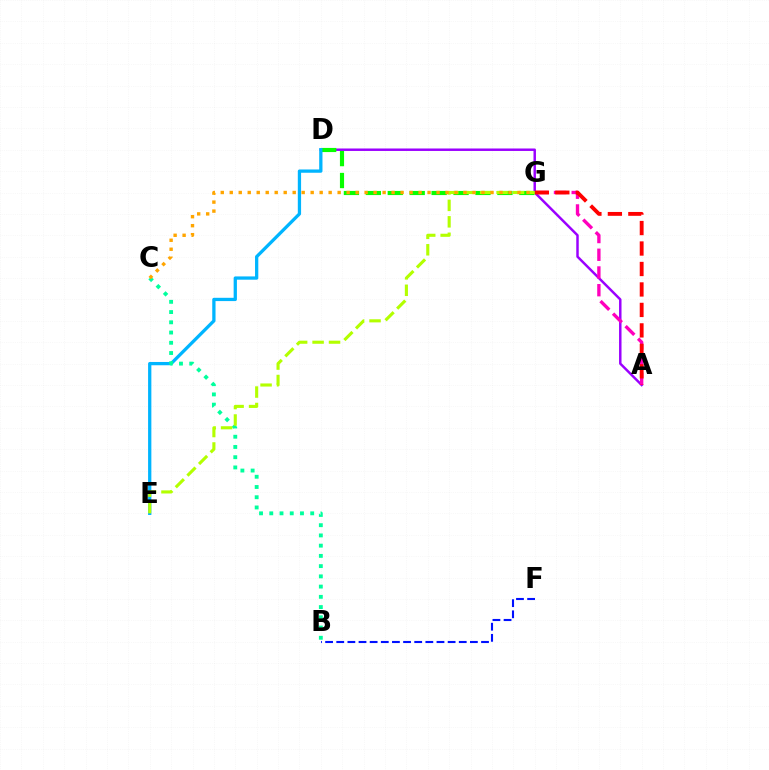{('A', 'D'): [{'color': '#9b00ff', 'line_style': 'solid', 'thickness': 1.77}], ('D', 'G'): [{'color': '#08ff00', 'line_style': 'dashed', 'thickness': 2.98}], ('D', 'E'): [{'color': '#00b5ff', 'line_style': 'solid', 'thickness': 2.36}], ('A', 'G'): [{'color': '#ff00bd', 'line_style': 'dashed', 'thickness': 2.41}, {'color': '#ff0000', 'line_style': 'dashed', 'thickness': 2.78}], ('B', 'C'): [{'color': '#00ff9d', 'line_style': 'dotted', 'thickness': 2.78}], ('B', 'F'): [{'color': '#0010ff', 'line_style': 'dashed', 'thickness': 1.51}], ('E', 'G'): [{'color': '#b3ff00', 'line_style': 'dashed', 'thickness': 2.24}], ('C', 'G'): [{'color': '#ffa500', 'line_style': 'dotted', 'thickness': 2.44}]}